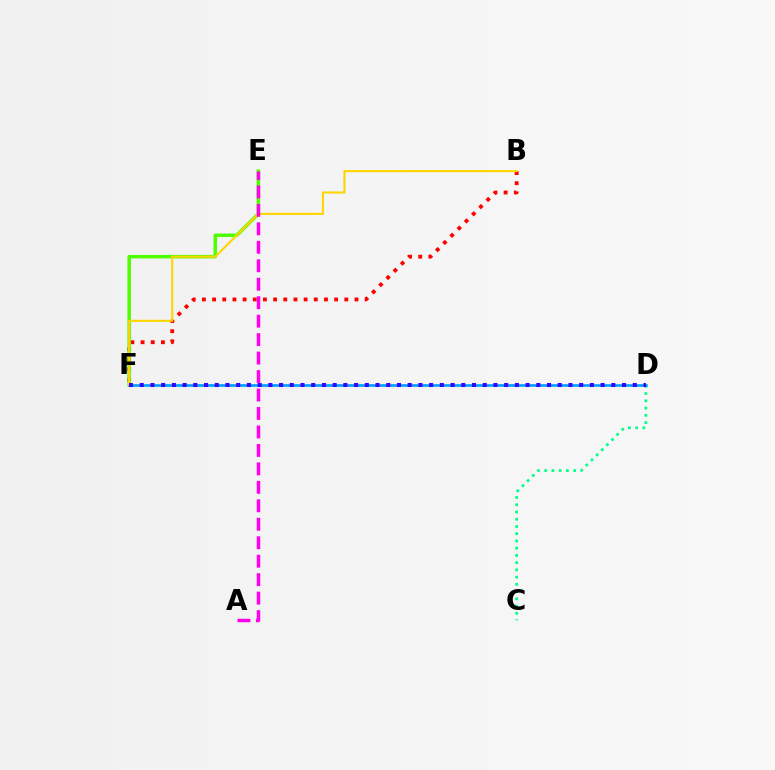{('B', 'F'): [{'color': '#ff0000', 'line_style': 'dotted', 'thickness': 2.76}, {'color': '#ffd500', 'line_style': 'solid', 'thickness': 1.5}], ('C', 'D'): [{'color': '#00ff86', 'line_style': 'dotted', 'thickness': 1.97}], ('E', 'F'): [{'color': '#4fff00', 'line_style': 'solid', 'thickness': 2.52}], ('D', 'F'): [{'color': '#009eff', 'line_style': 'solid', 'thickness': 1.9}, {'color': '#3700ff', 'line_style': 'dotted', 'thickness': 2.91}], ('A', 'E'): [{'color': '#ff00ed', 'line_style': 'dashed', 'thickness': 2.51}]}